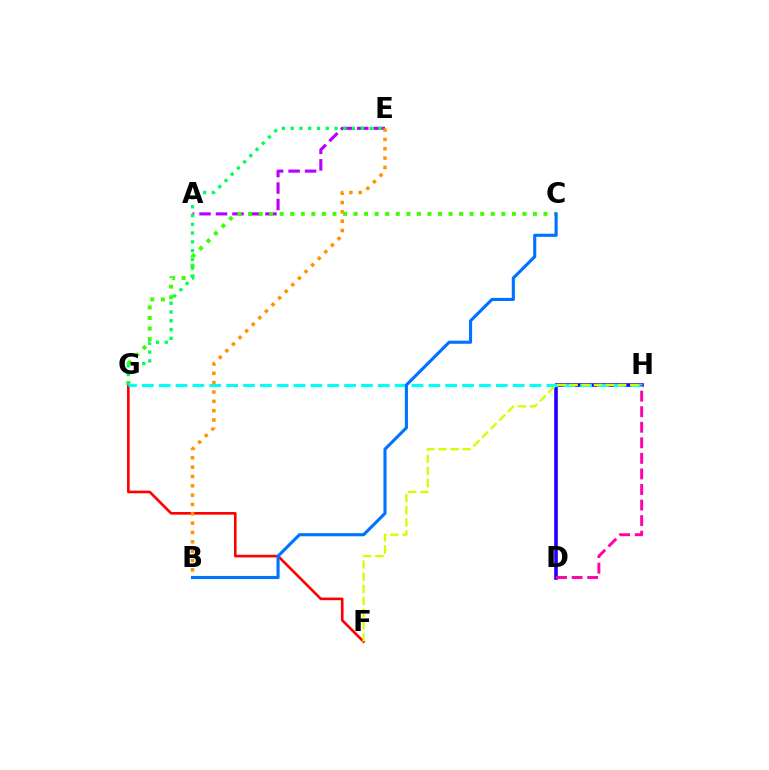{('A', 'E'): [{'color': '#b900ff', 'line_style': 'dashed', 'thickness': 2.24}], ('F', 'G'): [{'color': '#ff0000', 'line_style': 'solid', 'thickness': 1.9}], ('C', 'G'): [{'color': '#3dff00', 'line_style': 'dotted', 'thickness': 2.87}], ('D', 'H'): [{'color': '#2500ff', 'line_style': 'solid', 'thickness': 2.61}, {'color': '#ff00ac', 'line_style': 'dashed', 'thickness': 2.11}], ('E', 'G'): [{'color': '#00ff5c', 'line_style': 'dotted', 'thickness': 2.39}], ('G', 'H'): [{'color': '#00fff6', 'line_style': 'dashed', 'thickness': 2.29}], ('B', 'E'): [{'color': '#ff9400', 'line_style': 'dotted', 'thickness': 2.54}], ('F', 'H'): [{'color': '#d1ff00', 'line_style': 'dashed', 'thickness': 1.65}], ('B', 'C'): [{'color': '#0074ff', 'line_style': 'solid', 'thickness': 2.24}]}